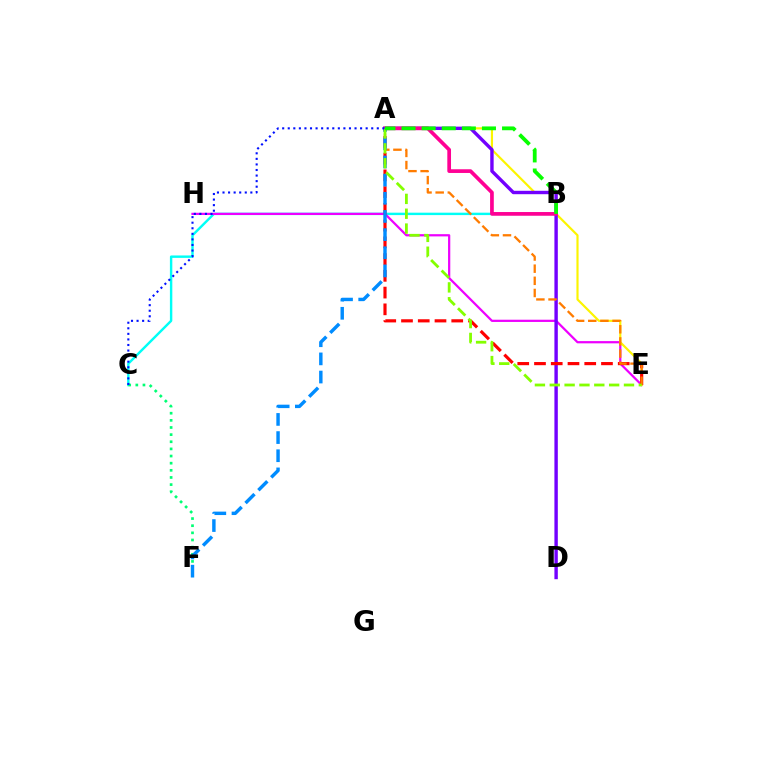{('B', 'C'): [{'color': '#00fff6', 'line_style': 'solid', 'thickness': 1.74}], ('E', 'H'): [{'color': '#ee00ff', 'line_style': 'solid', 'thickness': 1.61}], ('A', 'E'): [{'color': '#fcf500', 'line_style': 'solid', 'thickness': 1.56}, {'color': '#ff0000', 'line_style': 'dashed', 'thickness': 2.27}, {'color': '#ff7c00', 'line_style': 'dashed', 'thickness': 1.65}, {'color': '#84ff00', 'line_style': 'dashed', 'thickness': 2.02}], ('A', 'D'): [{'color': '#7200ff', 'line_style': 'solid', 'thickness': 2.45}], ('C', 'F'): [{'color': '#00ff74', 'line_style': 'dotted', 'thickness': 1.94}], ('A', 'B'): [{'color': '#ff0094', 'line_style': 'solid', 'thickness': 2.66}, {'color': '#08ff00', 'line_style': 'dashed', 'thickness': 2.73}], ('A', 'F'): [{'color': '#008cff', 'line_style': 'dashed', 'thickness': 2.47}], ('A', 'C'): [{'color': '#0010ff', 'line_style': 'dotted', 'thickness': 1.51}]}